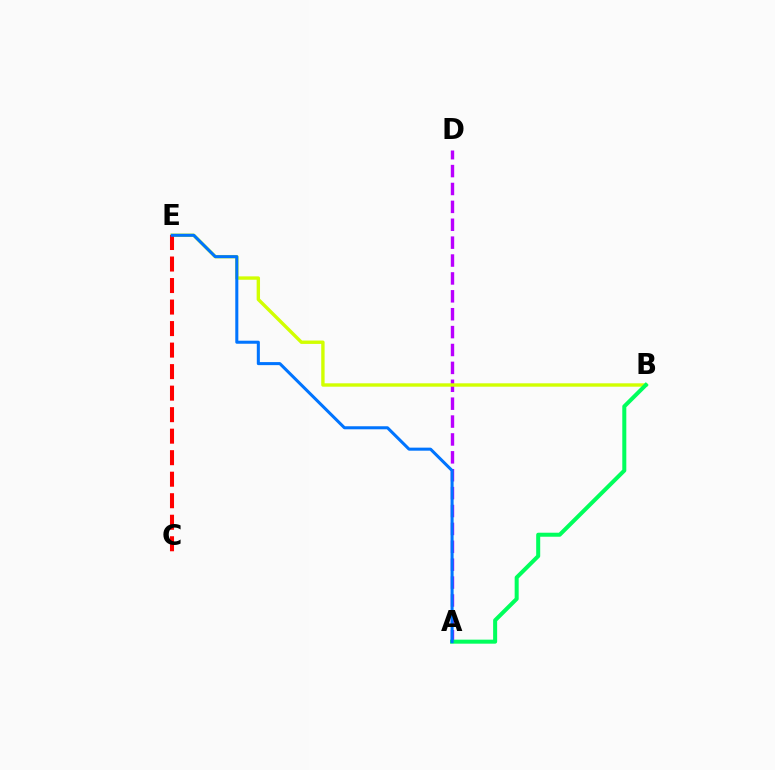{('A', 'D'): [{'color': '#b900ff', 'line_style': 'dashed', 'thickness': 2.43}], ('B', 'E'): [{'color': '#d1ff00', 'line_style': 'solid', 'thickness': 2.43}], ('C', 'E'): [{'color': '#ff0000', 'line_style': 'dashed', 'thickness': 2.92}], ('A', 'B'): [{'color': '#00ff5c', 'line_style': 'solid', 'thickness': 2.89}], ('A', 'E'): [{'color': '#0074ff', 'line_style': 'solid', 'thickness': 2.19}]}